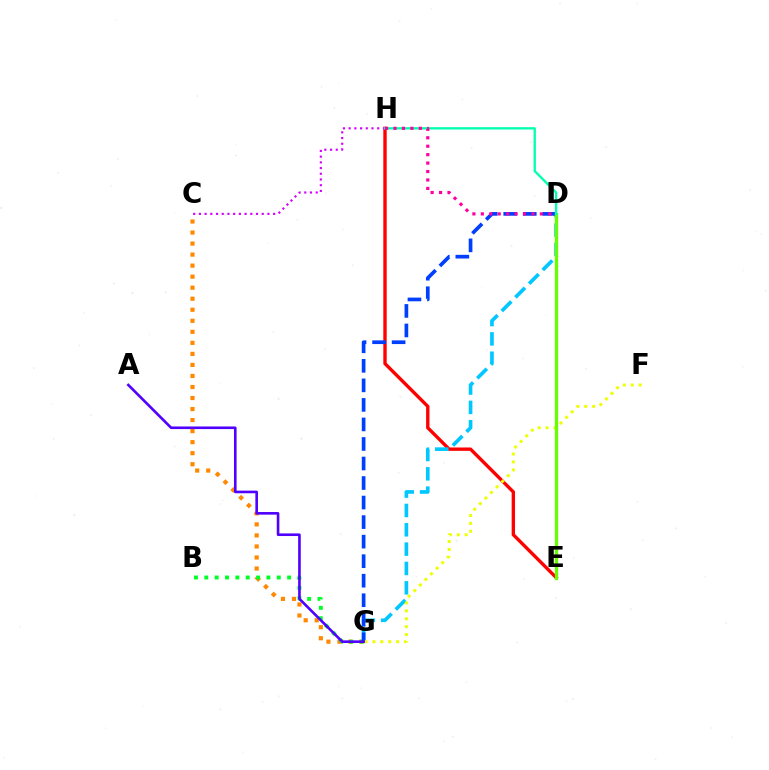{('C', 'G'): [{'color': '#ff8800', 'line_style': 'dotted', 'thickness': 3.0}], ('B', 'G'): [{'color': '#00ff27', 'line_style': 'dotted', 'thickness': 2.81}], ('E', 'H'): [{'color': '#ff0000', 'line_style': 'solid', 'thickness': 2.42}], ('D', 'G'): [{'color': '#00c7ff', 'line_style': 'dashed', 'thickness': 2.63}, {'color': '#003fff', 'line_style': 'dashed', 'thickness': 2.65}], ('F', 'G'): [{'color': '#eeff00', 'line_style': 'dotted', 'thickness': 2.15}], ('C', 'H'): [{'color': '#d600ff', 'line_style': 'dotted', 'thickness': 1.55}], ('A', 'G'): [{'color': '#4f00ff', 'line_style': 'solid', 'thickness': 1.88}], ('D', 'E'): [{'color': '#66ff00', 'line_style': 'solid', 'thickness': 2.35}], ('D', 'H'): [{'color': '#00ffaf', 'line_style': 'solid', 'thickness': 1.67}, {'color': '#ff00a0', 'line_style': 'dotted', 'thickness': 2.29}]}